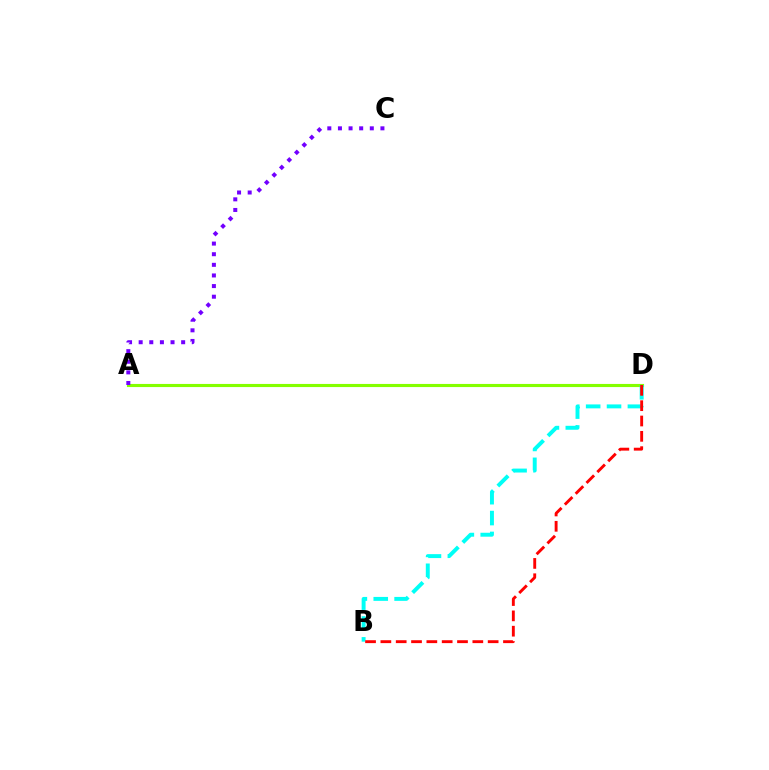{('A', 'D'): [{'color': '#84ff00', 'line_style': 'solid', 'thickness': 2.25}], ('B', 'D'): [{'color': '#00fff6', 'line_style': 'dashed', 'thickness': 2.84}, {'color': '#ff0000', 'line_style': 'dashed', 'thickness': 2.08}], ('A', 'C'): [{'color': '#7200ff', 'line_style': 'dotted', 'thickness': 2.89}]}